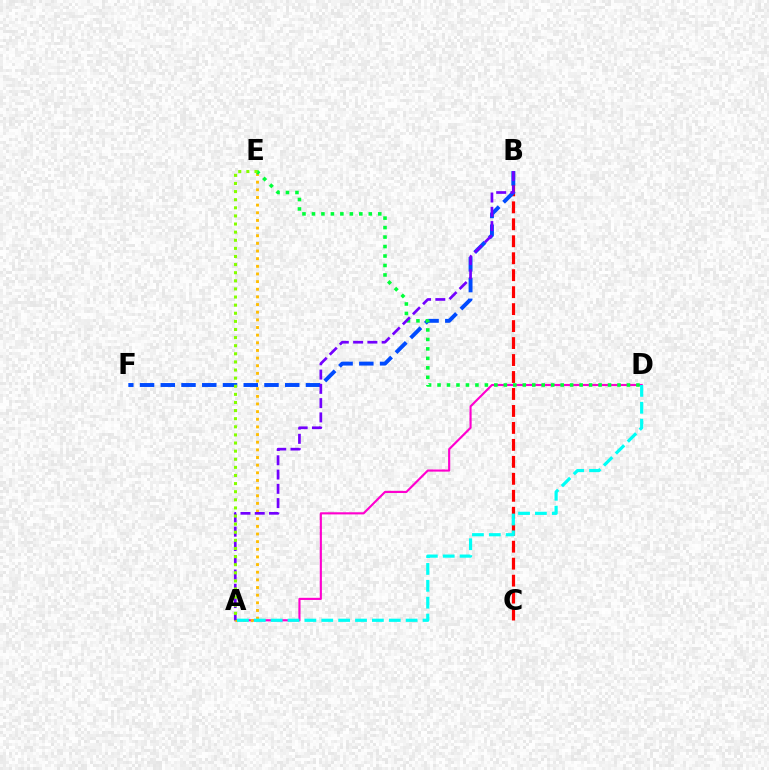{('B', 'C'): [{'color': '#ff0000', 'line_style': 'dashed', 'thickness': 2.31}], ('A', 'D'): [{'color': '#ff00cf', 'line_style': 'solid', 'thickness': 1.54}, {'color': '#00fff6', 'line_style': 'dashed', 'thickness': 2.29}], ('B', 'F'): [{'color': '#004bff', 'line_style': 'dashed', 'thickness': 2.82}], ('A', 'E'): [{'color': '#ffbd00', 'line_style': 'dotted', 'thickness': 2.08}, {'color': '#84ff00', 'line_style': 'dotted', 'thickness': 2.2}], ('D', 'E'): [{'color': '#00ff39', 'line_style': 'dotted', 'thickness': 2.57}], ('A', 'B'): [{'color': '#7200ff', 'line_style': 'dashed', 'thickness': 1.94}]}